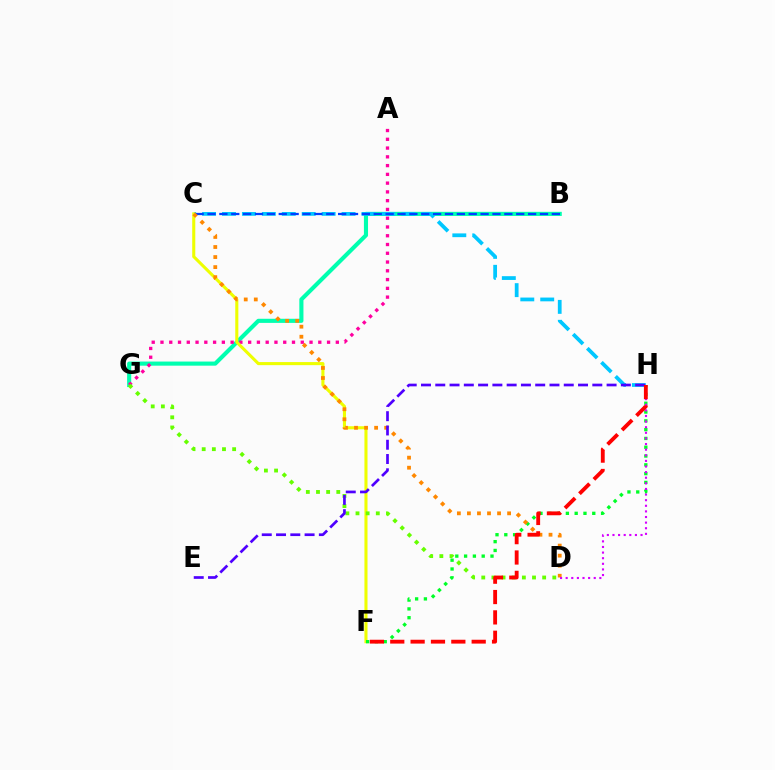{('B', 'G'): [{'color': '#00ffaf', 'line_style': 'solid', 'thickness': 2.96}], ('A', 'G'): [{'color': '#ff00a0', 'line_style': 'dotted', 'thickness': 2.38}], ('C', 'H'): [{'color': '#00c7ff', 'line_style': 'dashed', 'thickness': 2.71}], ('C', 'F'): [{'color': '#eeff00', 'line_style': 'solid', 'thickness': 2.22}], ('B', 'C'): [{'color': '#003fff', 'line_style': 'dashed', 'thickness': 1.61}], ('D', 'G'): [{'color': '#66ff00', 'line_style': 'dotted', 'thickness': 2.76}], ('F', 'H'): [{'color': '#00ff27', 'line_style': 'dotted', 'thickness': 2.39}, {'color': '#ff0000', 'line_style': 'dashed', 'thickness': 2.77}], ('C', 'D'): [{'color': '#ff8800', 'line_style': 'dotted', 'thickness': 2.73}], ('D', 'H'): [{'color': '#d600ff', 'line_style': 'dotted', 'thickness': 1.52}], ('E', 'H'): [{'color': '#4f00ff', 'line_style': 'dashed', 'thickness': 1.94}]}